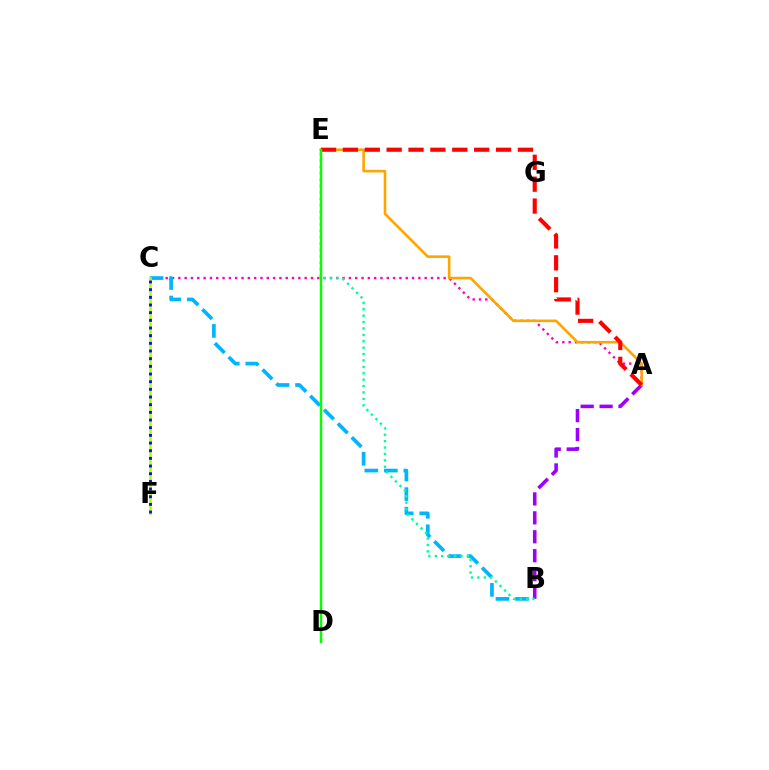{('A', 'C'): [{'color': '#ff00bd', 'line_style': 'dotted', 'thickness': 1.72}], ('A', 'B'): [{'color': '#9b00ff', 'line_style': 'dashed', 'thickness': 2.57}], ('B', 'C'): [{'color': '#00b5ff', 'line_style': 'dashed', 'thickness': 2.65}], ('A', 'E'): [{'color': '#ffa500', 'line_style': 'solid', 'thickness': 1.88}, {'color': '#ff0000', 'line_style': 'dashed', 'thickness': 2.97}], ('B', 'E'): [{'color': '#00ff9d', 'line_style': 'dotted', 'thickness': 1.74}], ('C', 'F'): [{'color': '#b3ff00', 'line_style': 'solid', 'thickness': 1.85}, {'color': '#0010ff', 'line_style': 'dotted', 'thickness': 2.08}], ('D', 'E'): [{'color': '#08ff00', 'line_style': 'solid', 'thickness': 1.79}]}